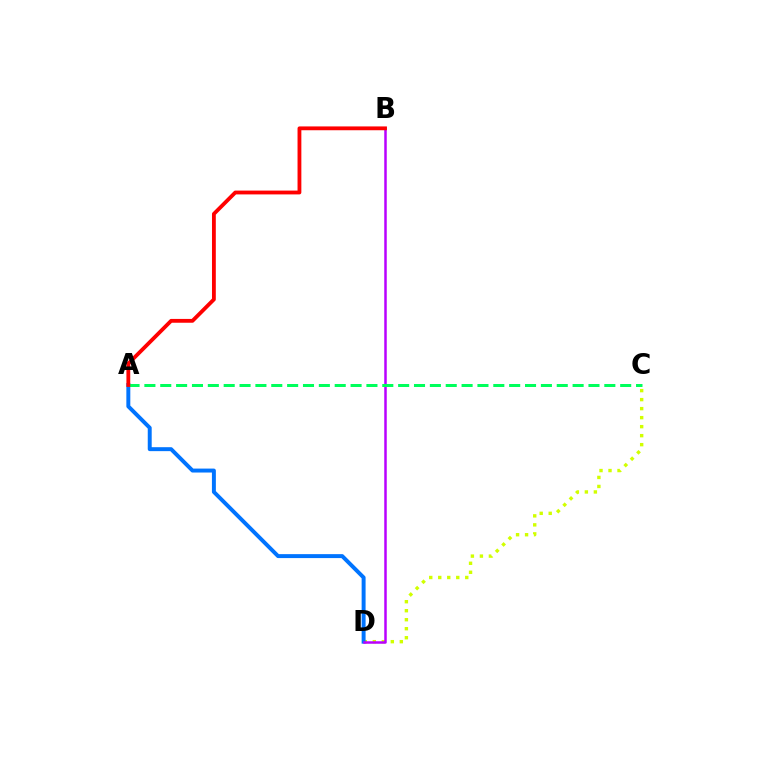{('C', 'D'): [{'color': '#d1ff00', 'line_style': 'dotted', 'thickness': 2.45}], ('A', 'D'): [{'color': '#0074ff', 'line_style': 'solid', 'thickness': 2.84}], ('B', 'D'): [{'color': '#b900ff', 'line_style': 'solid', 'thickness': 1.8}], ('A', 'C'): [{'color': '#00ff5c', 'line_style': 'dashed', 'thickness': 2.15}], ('A', 'B'): [{'color': '#ff0000', 'line_style': 'solid', 'thickness': 2.75}]}